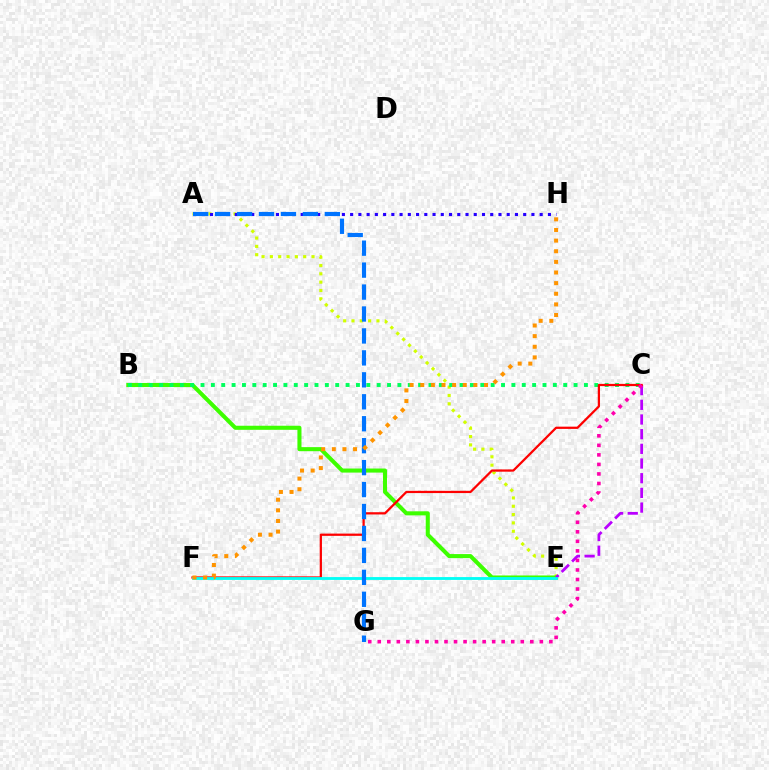{('A', 'E'): [{'color': '#d1ff00', 'line_style': 'dotted', 'thickness': 2.26}], ('B', 'E'): [{'color': '#3dff00', 'line_style': 'solid', 'thickness': 2.93}], ('C', 'E'): [{'color': '#b900ff', 'line_style': 'dashed', 'thickness': 1.99}], ('B', 'C'): [{'color': '#00ff5c', 'line_style': 'dotted', 'thickness': 2.82}], ('A', 'H'): [{'color': '#2500ff', 'line_style': 'dotted', 'thickness': 2.24}], ('C', 'F'): [{'color': '#ff0000', 'line_style': 'solid', 'thickness': 1.62}], ('E', 'F'): [{'color': '#00fff6', 'line_style': 'solid', 'thickness': 2.04}], ('A', 'G'): [{'color': '#0074ff', 'line_style': 'dashed', 'thickness': 2.98}], ('F', 'H'): [{'color': '#ff9400', 'line_style': 'dotted', 'thickness': 2.89}], ('C', 'G'): [{'color': '#ff00ac', 'line_style': 'dotted', 'thickness': 2.59}]}